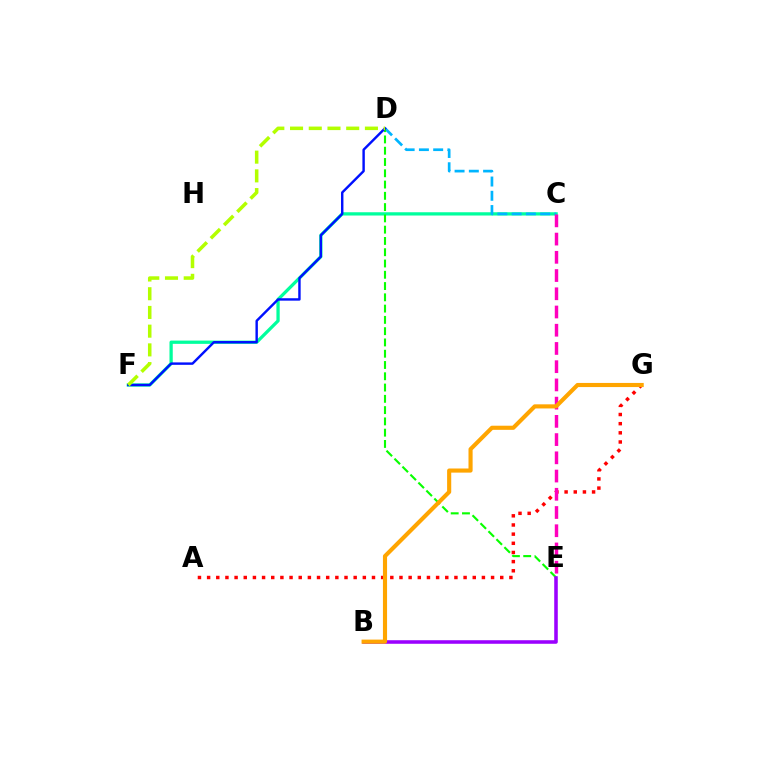{('C', 'F'): [{'color': '#00ff9d', 'line_style': 'solid', 'thickness': 2.35}], ('A', 'G'): [{'color': '#ff0000', 'line_style': 'dotted', 'thickness': 2.49}], ('C', 'D'): [{'color': '#00b5ff', 'line_style': 'dashed', 'thickness': 1.94}], ('D', 'E'): [{'color': '#08ff00', 'line_style': 'dashed', 'thickness': 1.53}], ('C', 'E'): [{'color': '#ff00bd', 'line_style': 'dashed', 'thickness': 2.48}], ('D', 'F'): [{'color': '#0010ff', 'line_style': 'solid', 'thickness': 1.74}, {'color': '#b3ff00', 'line_style': 'dashed', 'thickness': 2.54}], ('B', 'E'): [{'color': '#9b00ff', 'line_style': 'solid', 'thickness': 2.56}], ('B', 'G'): [{'color': '#ffa500', 'line_style': 'solid', 'thickness': 2.97}]}